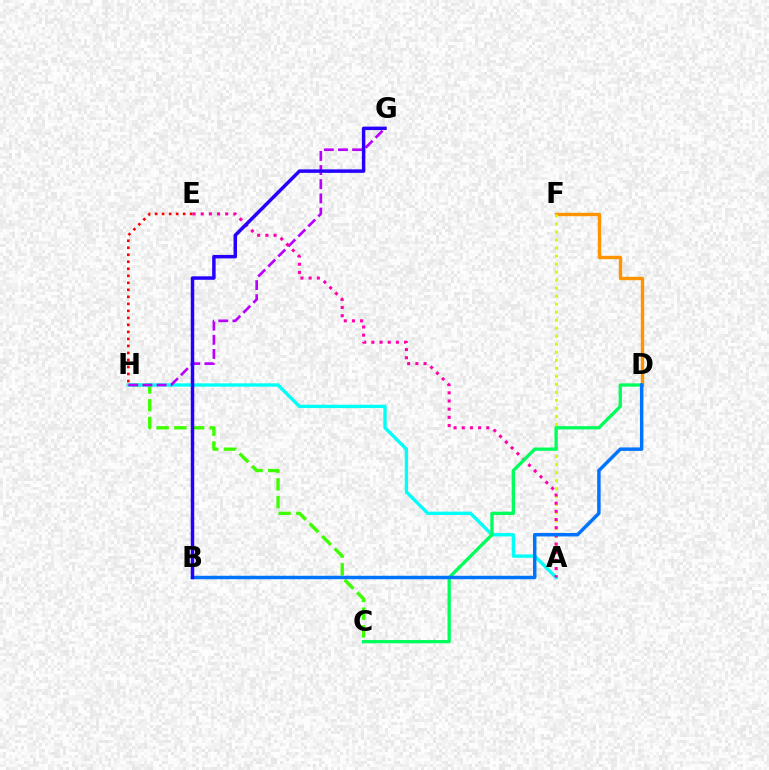{('D', 'F'): [{'color': '#ff9400', 'line_style': 'solid', 'thickness': 2.44}], ('A', 'F'): [{'color': '#d1ff00', 'line_style': 'dotted', 'thickness': 2.18}], ('C', 'H'): [{'color': '#3dff00', 'line_style': 'dashed', 'thickness': 2.41}], ('E', 'H'): [{'color': '#ff0000', 'line_style': 'dotted', 'thickness': 1.91}], ('A', 'H'): [{'color': '#00fff6', 'line_style': 'solid', 'thickness': 2.41}], ('G', 'H'): [{'color': '#b900ff', 'line_style': 'dashed', 'thickness': 1.92}], ('A', 'E'): [{'color': '#ff00ac', 'line_style': 'dotted', 'thickness': 2.22}], ('C', 'D'): [{'color': '#00ff5c', 'line_style': 'solid', 'thickness': 2.37}], ('B', 'D'): [{'color': '#0074ff', 'line_style': 'solid', 'thickness': 2.49}], ('B', 'G'): [{'color': '#2500ff', 'line_style': 'solid', 'thickness': 2.5}]}